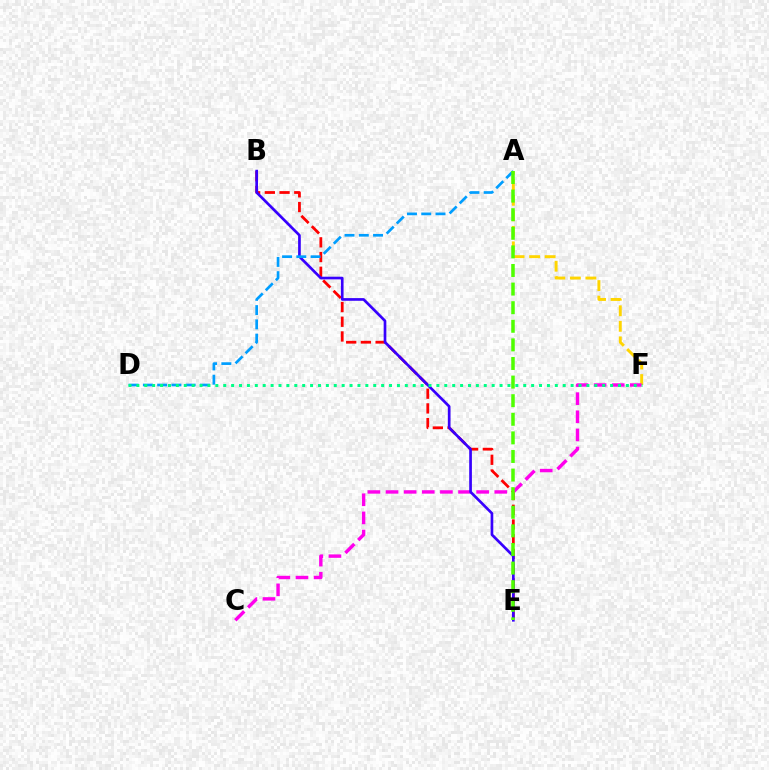{('A', 'F'): [{'color': '#ffd500', 'line_style': 'dashed', 'thickness': 2.11}], ('B', 'E'): [{'color': '#ff0000', 'line_style': 'dashed', 'thickness': 2.0}, {'color': '#3700ff', 'line_style': 'solid', 'thickness': 1.93}], ('C', 'F'): [{'color': '#ff00ed', 'line_style': 'dashed', 'thickness': 2.46}], ('A', 'D'): [{'color': '#009eff', 'line_style': 'dashed', 'thickness': 1.94}], ('A', 'E'): [{'color': '#4fff00', 'line_style': 'dashed', 'thickness': 2.53}], ('D', 'F'): [{'color': '#00ff86', 'line_style': 'dotted', 'thickness': 2.15}]}